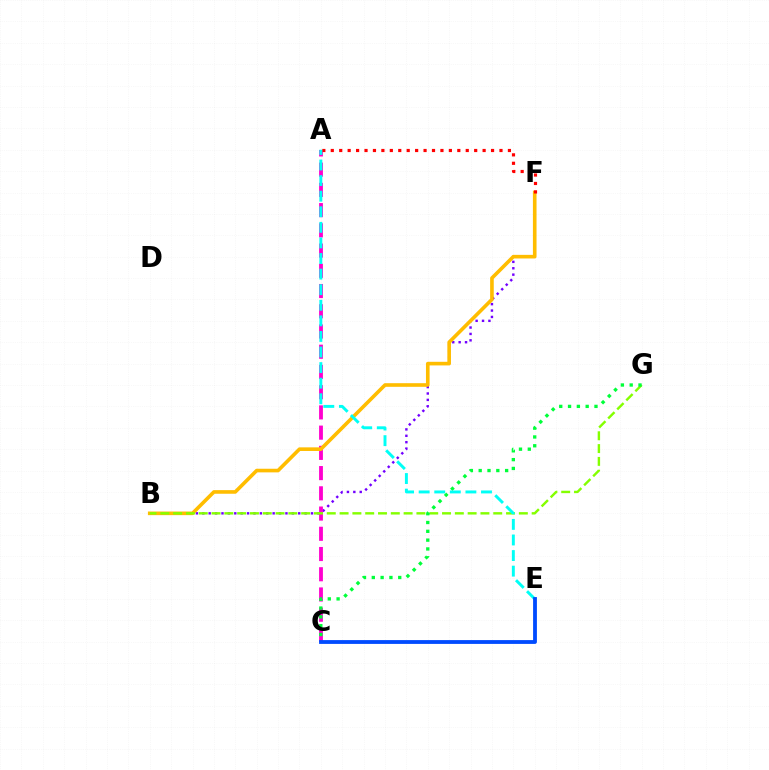{('B', 'F'): [{'color': '#7200ff', 'line_style': 'dotted', 'thickness': 1.74}, {'color': '#ffbd00', 'line_style': 'solid', 'thickness': 2.61}], ('A', 'C'): [{'color': '#ff00cf', 'line_style': 'dashed', 'thickness': 2.75}], ('A', 'F'): [{'color': '#ff0000', 'line_style': 'dotted', 'thickness': 2.29}], ('B', 'G'): [{'color': '#84ff00', 'line_style': 'dashed', 'thickness': 1.74}], ('C', 'G'): [{'color': '#00ff39', 'line_style': 'dotted', 'thickness': 2.39}], ('A', 'E'): [{'color': '#00fff6', 'line_style': 'dashed', 'thickness': 2.12}], ('C', 'E'): [{'color': '#004bff', 'line_style': 'solid', 'thickness': 2.74}]}